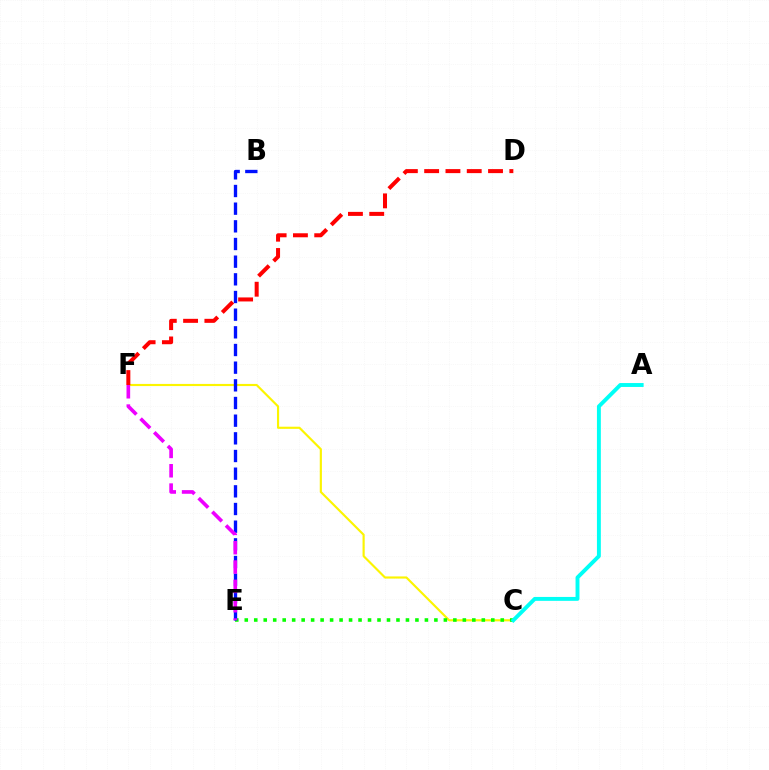{('C', 'F'): [{'color': '#fcf500', 'line_style': 'solid', 'thickness': 1.55}], ('D', 'F'): [{'color': '#ff0000', 'line_style': 'dashed', 'thickness': 2.89}], ('C', 'E'): [{'color': '#08ff00', 'line_style': 'dotted', 'thickness': 2.58}], ('B', 'E'): [{'color': '#0010ff', 'line_style': 'dashed', 'thickness': 2.4}], ('A', 'C'): [{'color': '#00fff6', 'line_style': 'solid', 'thickness': 2.81}], ('E', 'F'): [{'color': '#ee00ff', 'line_style': 'dashed', 'thickness': 2.63}]}